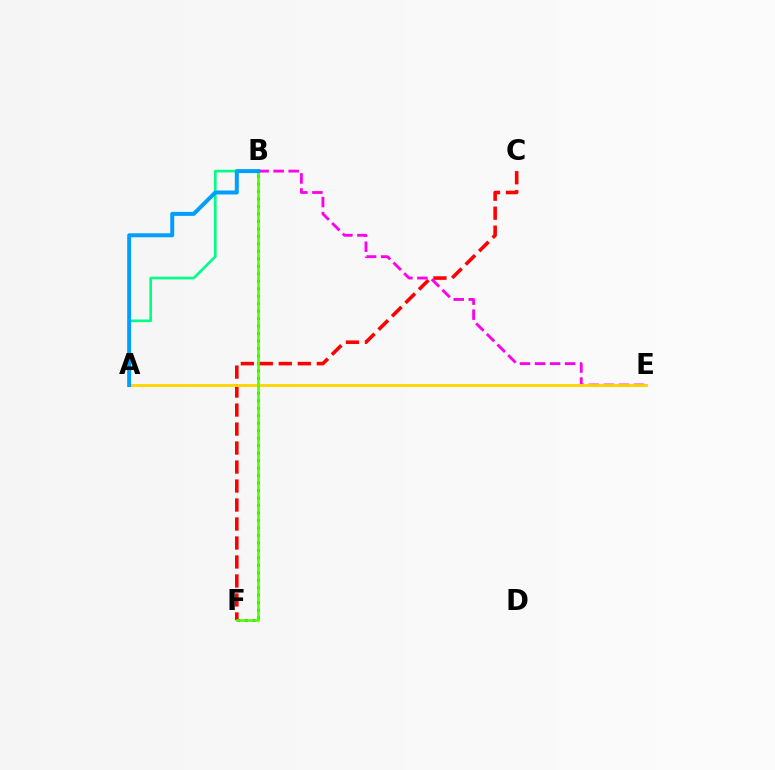{('B', 'F'): [{'color': '#3700ff', 'line_style': 'dotted', 'thickness': 2.03}, {'color': '#4fff00', 'line_style': 'solid', 'thickness': 1.91}], ('C', 'F'): [{'color': '#ff0000', 'line_style': 'dashed', 'thickness': 2.58}], ('B', 'E'): [{'color': '#ff00ed', 'line_style': 'dashed', 'thickness': 2.04}], ('A', 'E'): [{'color': '#ffd500', 'line_style': 'solid', 'thickness': 2.06}], ('A', 'B'): [{'color': '#00ff86', 'line_style': 'solid', 'thickness': 1.92}, {'color': '#009eff', 'line_style': 'solid', 'thickness': 2.86}]}